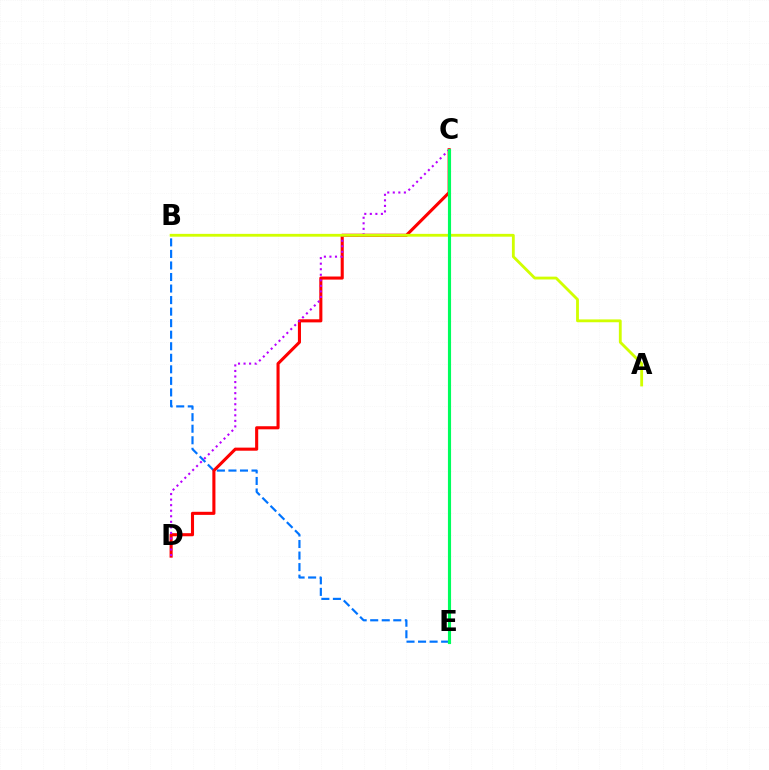{('B', 'E'): [{'color': '#0074ff', 'line_style': 'dashed', 'thickness': 1.57}], ('C', 'D'): [{'color': '#ff0000', 'line_style': 'solid', 'thickness': 2.22}, {'color': '#b900ff', 'line_style': 'dotted', 'thickness': 1.51}], ('A', 'B'): [{'color': '#d1ff00', 'line_style': 'solid', 'thickness': 2.04}], ('C', 'E'): [{'color': '#00ff5c', 'line_style': 'solid', 'thickness': 2.25}]}